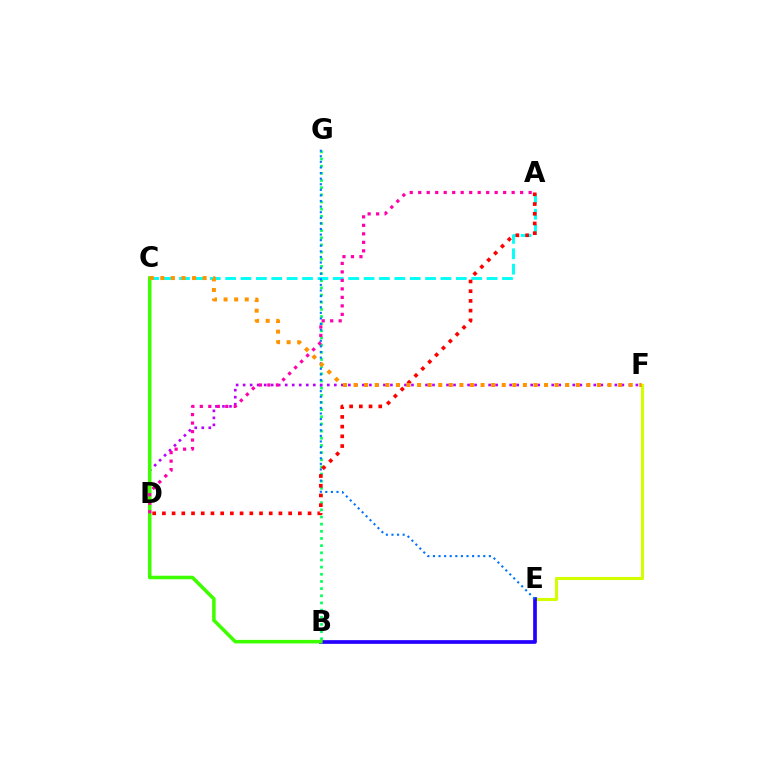{('E', 'F'): [{'color': '#d1ff00', 'line_style': 'solid', 'thickness': 2.24}], ('B', 'E'): [{'color': '#2500ff', 'line_style': 'solid', 'thickness': 2.67}], ('B', 'G'): [{'color': '#00ff5c', 'line_style': 'dotted', 'thickness': 1.95}], ('A', 'C'): [{'color': '#00fff6', 'line_style': 'dashed', 'thickness': 2.09}], ('E', 'G'): [{'color': '#0074ff', 'line_style': 'dotted', 'thickness': 1.52}], ('D', 'F'): [{'color': '#b900ff', 'line_style': 'dotted', 'thickness': 1.91}], ('B', 'C'): [{'color': '#3dff00', 'line_style': 'solid', 'thickness': 2.55}], ('A', 'D'): [{'color': '#ff0000', 'line_style': 'dotted', 'thickness': 2.64}, {'color': '#ff00ac', 'line_style': 'dotted', 'thickness': 2.31}], ('C', 'F'): [{'color': '#ff9400', 'line_style': 'dotted', 'thickness': 2.88}]}